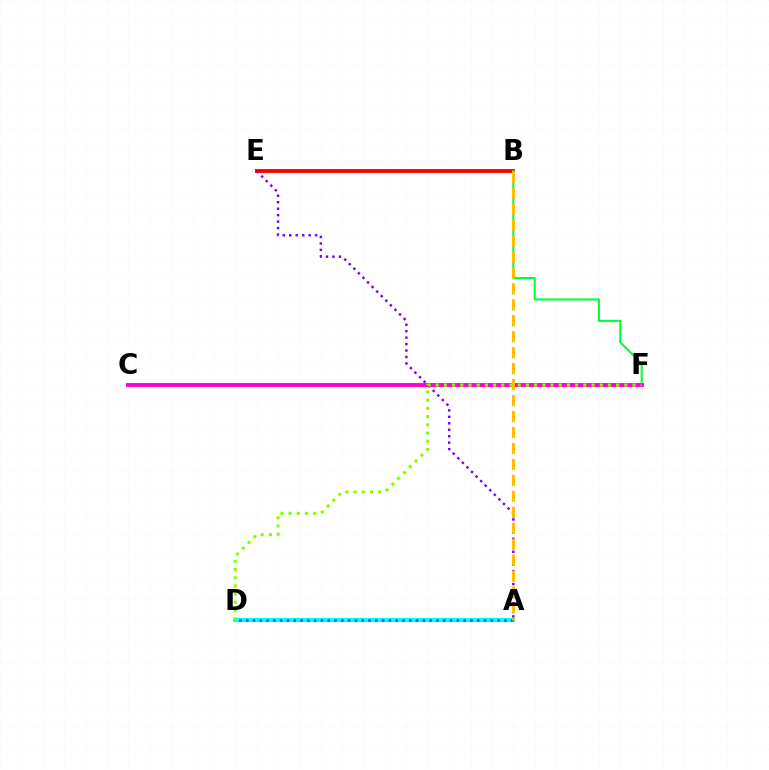{('B', 'E'): [{'color': '#ff0000', 'line_style': 'solid', 'thickness': 2.81}], ('A', 'E'): [{'color': '#7200ff', 'line_style': 'dotted', 'thickness': 1.76}], ('B', 'F'): [{'color': '#00ff39', 'line_style': 'solid', 'thickness': 1.5}], ('A', 'D'): [{'color': '#00fff6', 'line_style': 'solid', 'thickness': 2.97}, {'color': '#004bff', 'line_style': 'dotted', 'thickness': 1.85}], ('C', 'F'): [{'color': '#ff00cf', 'line_style': 'solid', 'thickness': 2.81}], ('D', 'F'): [{'color': '#84ff00', 'line_style': 'dotted', 'thickness': 2.23}], ('A', 'B'): [{'color': '#ffbd00', 'line_style': 'dashed', 'thickness': 2.17}]}